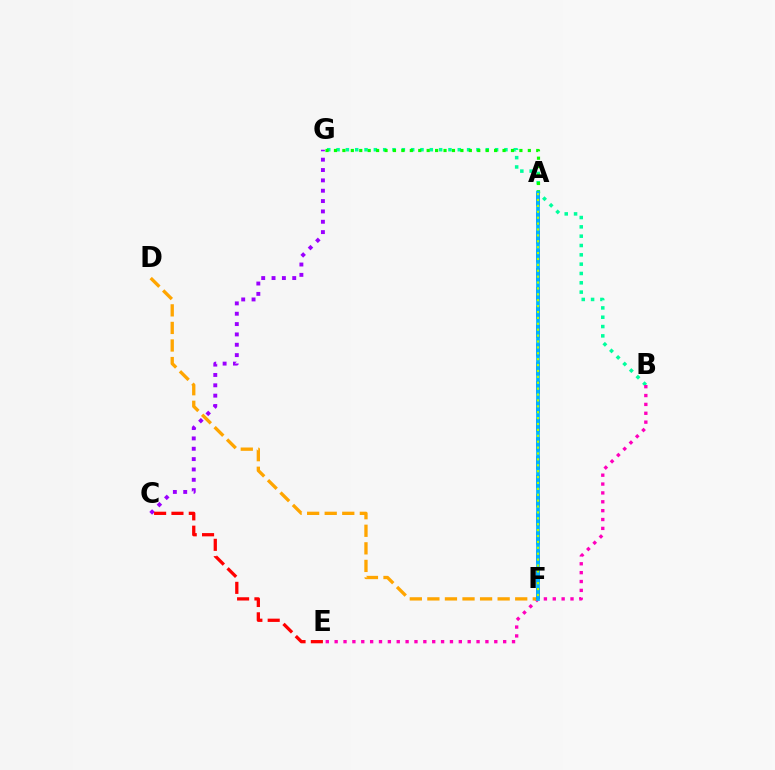{('B', 'G'): [{'color': '#00ff9d', 'line_style': 'dotted', 'thickness': 2.53}], ('C', 'G'): [{'color': '#9b00ff', 'line_style': 'dotted', 'thickness': 2.81}], ('B', 'E'): [{'color': '#ff00bd', 'line_style': 'dotted', 'thickness': 2.41}], ('D', 'F'): [{'color': '#ffa500', 'line_style': 'dashed', 'thickness': 2.39}], ('A', 'F'): [{'color': '#0010ff', 'line_style': 'dashed', 'thickness': 2.55}, {'color': '#00b5ff', 'line_style': 'solid', 'thickness': 2.69}, {'color': '#b3ff00', 'line_style': 'dotted', 'thickness': 1.6}], ('A', 'G'): [{'color': '#08ff00', 'line_style': 'dotted', 'thickness': 2.29}], ('C', 'E'): [{'color': '#ff0000', 'line_style': 'dashed', 'thickness': 2.35}]}